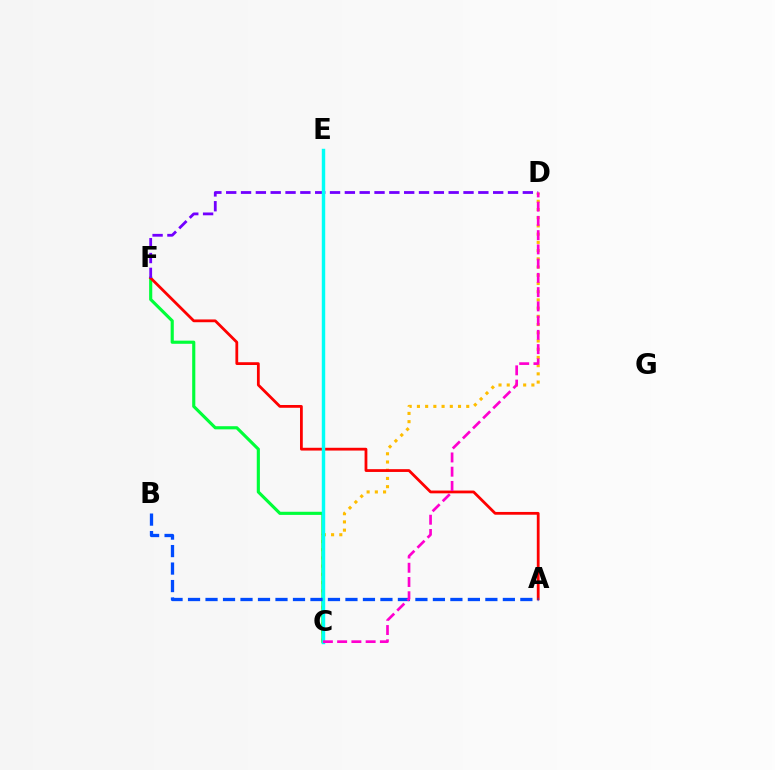{('C', 'D'): [{'color': '#ffbd00', 'line_style': 'dotted', 'thickness': 2.23}, {'color': '#ff00cf', 'line_style': 'dashed', 'thickness': 1.94}], ('C', 'F'): [{'color': '#00ff39', 'line_style': 'solid', 'thickness': 2.26}], ('C', 'E'): [{'color': '#84ff00', 'line_style': 'solid', 'thickness': 2.06}, {'color': '#00fff6', 'line_style': 'solid', 'thickness': 2.46}], ('A', 'F'): [{'color': '#ff0000', 'line_style': 'solid', 'thickness': 2.0}], ('D', 'F'): [{'color': '#7200ff', 'line_style': 'dashed', 'thickness': 2.01}], ('A', 'B'): [{'color': '#004bff', 'line_style': 'dashed', 'thickness': 2.38}]}